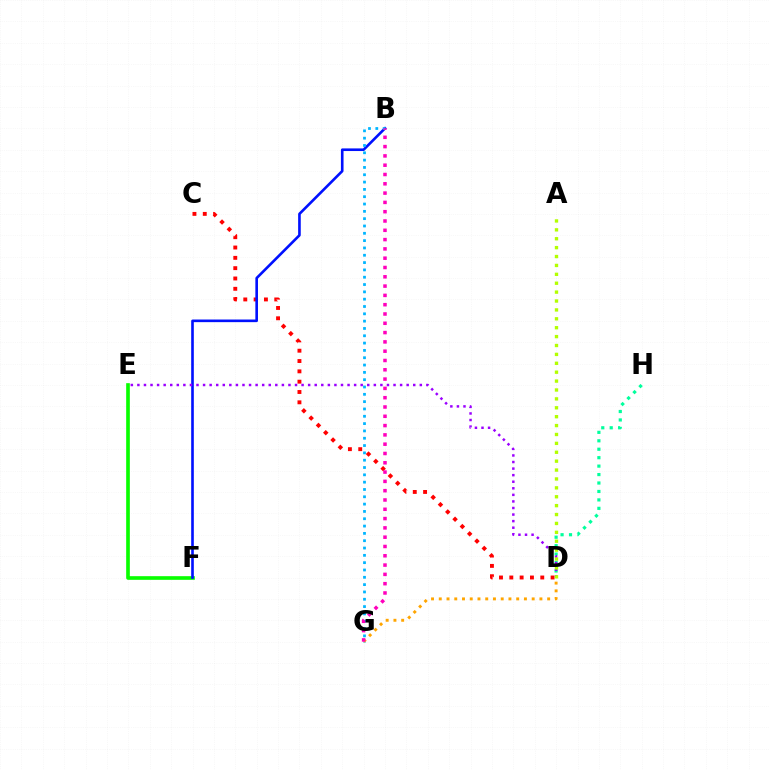{('C', 'D'): [{'color': '#ff0000', 'line_style': 'dotted', 'thickness': 2.8}], ('D', 'H'): [{'color': '#00ff9d', 'line_style': 'dotted', 'thickness': 2.29}], ('E', 'F'): [{'color': '#08ff00', 'line_style': 'solid', 'thickness': 2.63}], ('B', 'F'): [{'color': '#0010ff', 'line_style': 'solid', 'thickness': 1.89}], ('B', 'G'): [{'color': '#00b5ff', 'line_style': 'dotted', 'thickness': 1.99}, {'color': '#ff00bd', 'line_style': 'dotted', 'thickness': 2.53}], ('D', 'E'): [{'color': '#9b00ff', 'line_style': 'dotted', 'thickness': 1.78}], ('D', 'G'): [{'color': '#ffa500', 'line_style': 'dotted', 'thickness': 2.1}], ('A', 'D'): [{'color': '#b3ff00', 'line_style': 'dotted', 'thickness': 2.42}]}